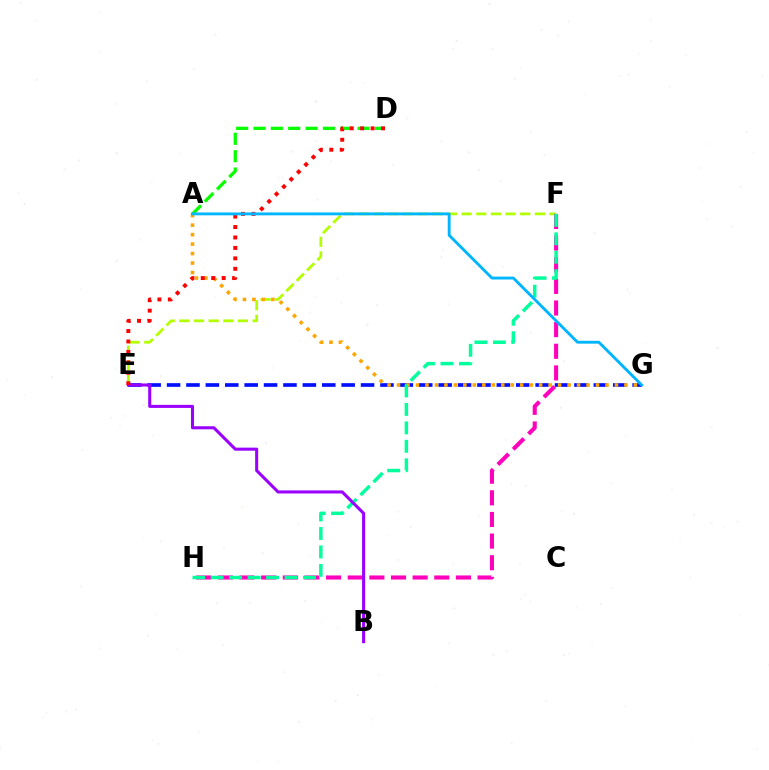{('E', 'F'): [{'color': '#b3ff00', 'line_style': 'dashed', 'thickness': 1.99}], ('E', 'G'): [{'color': '#0010ff', 'line_style': 'dashed', 'thickness': 2.64}], ('A', 'G'): [{'color': '#ffa500', 'line_style': 'dotted', 'thickness': 2.57}, {'color': '#00b5ff', 'line_style': 'solid', 'thickness': 2.07}], ('A', 'D'): [{'color': '#08ff00', 'line_style': 'dashed', 'thickness': 2.36}], ('F', 'H'): [{'color': '#ff00bd', 'line_style': 'dashed', 'thickness': 2.94}, {'color': '#00ff9d', 'line_style': 'dashed', 'thickness': 2.51}], ('B', 'E'): [{'color': '#9b00ff', 'line_style': 'solid', 'thickness': 2.2}], ('D', 'E'): [{'color': '#ff0000', 'line_style': 'dotted', 'thickness': 2.84}]}